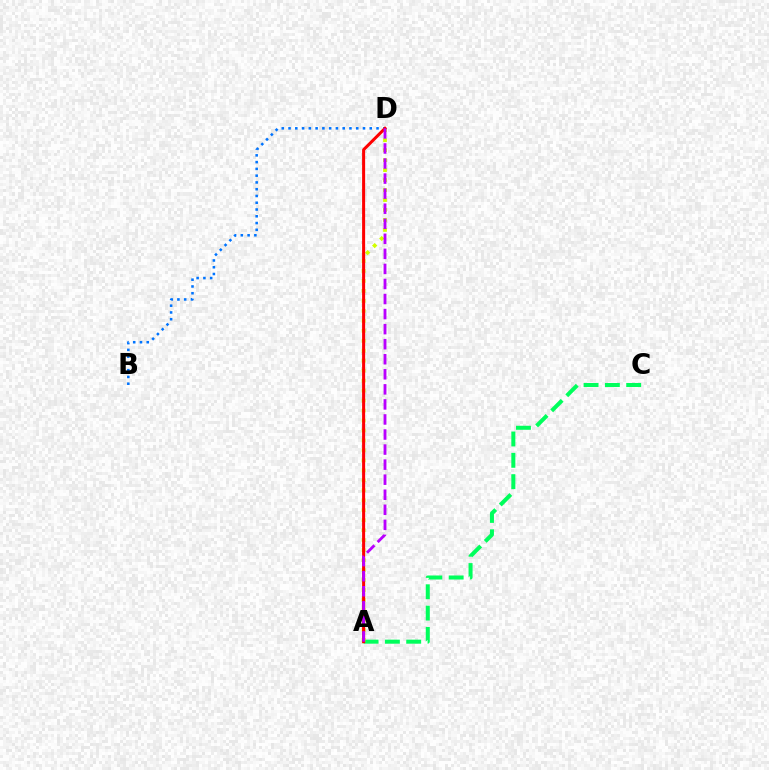{('A', 'C'): [{'color': '#00ff5c', 'line_style': 'dashed', 'thickness': 2.9}], ('B', 'D'): [{'color': '#0074ff', 'line_style': 'dotted', 'thickness': 1.84}], ('A', 'D'): [{'color': '#d1ff00', 'line_style': 'dotted', 'thickness': 2.71}, {'color': '#ff0000', 'line_style': 'solid', 'thickness': 2.18}, {'color': '#b900ff', 'line_style': 'dashed', 'thickness': 2.05}]}